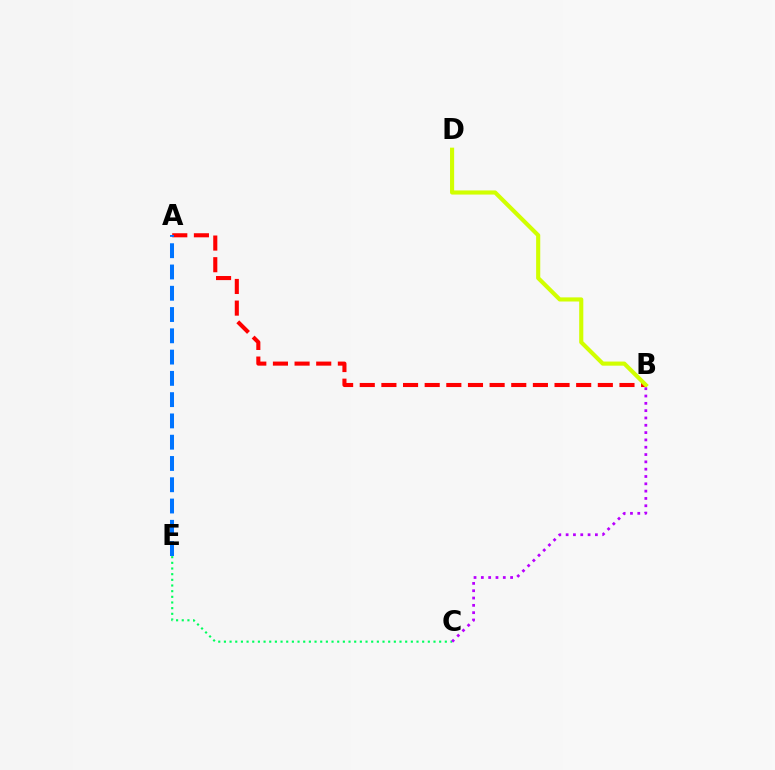{('C', 'E'): [{'color': '#00ff5c', 'line_style': 'dotted', 'thickness': 1.54}], ('A', 'B'): [{'color': '#ff0000', 'line_style': 'dashed', 'thickness': 2.94}], ('B', 'D'): [{'color': '#d1ff00', 'line_style': 'solid', 'thickness': 2.97}], ('B', 'C'): [{'color': '#b900ff', 'line_style': 'dotted', 'thickness': 1.99}], ('A', 'E'): [{'color': '#0074ff', 'line_style': 'dashed', 'thickness': 2.89}]}